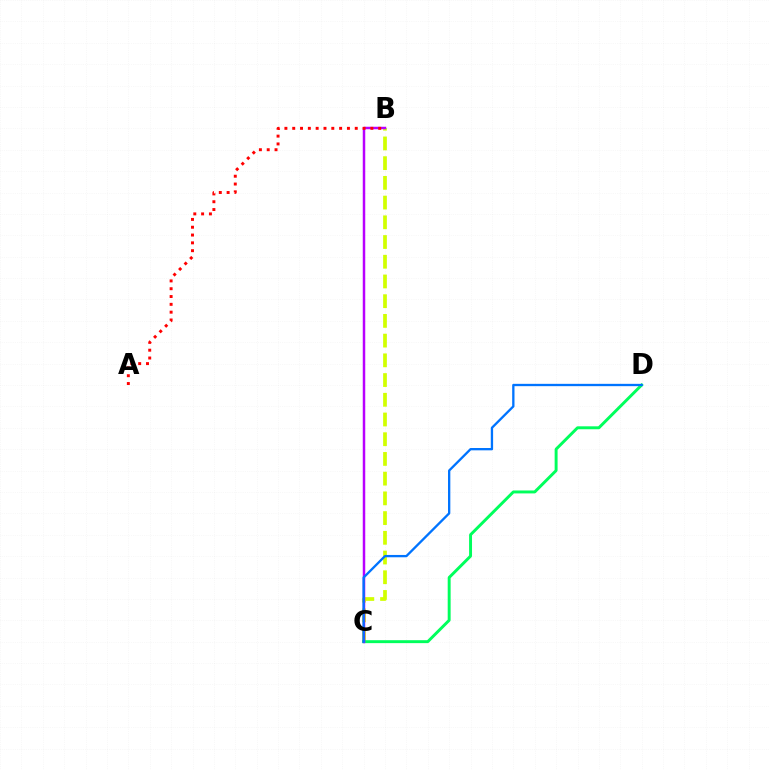{('B', 'C'): [{'color': '#d1ff00', 'line_style': 'dashed', 'thickness': 2.68}, {'color': '#b900ff', 'line_style': 'solid', 'thickness': 1.79}], ('C', 'D'): [{'color': '#00ff5c', 'line_style': 'solid', 'thickness': 2.11}, {'color': '#0074ff', 'line_style': 'solid', 'thickness': 1.67}], ('A', 'B'): [{'color': '#ff0000', 'line_style': 'dotted', 'thickness': 2.12}]}